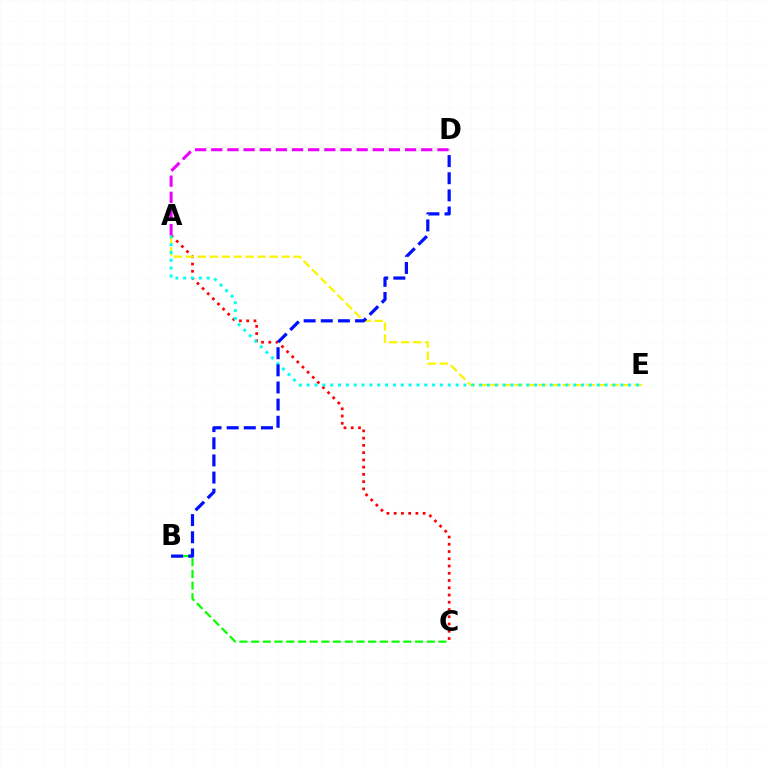{('B', 'C'): [{'color': '#08ff00', 'line_style': 'dashed', 'thickness': 1.59}], ('A', 'C'): [{'color': '#ff0000', 'line_style': 'dotted', 'thickness': 1.97}], ('A', 'E'): [{'color': '#fcf500', 'line_style': 'dashed', 'thickness': 1.63}, {'color': '#00fff6', 'line_style': 'dotted', 'thickness': 2.13}], ('A', 'D'): [{'color': '#ee00ff', 'line_style': 'dashed', 'thickness': 2.19}], ('B', 'D'): [{'color': '#0010ff', 'line_style': 'dashed', 'thickness': 2.33}]}